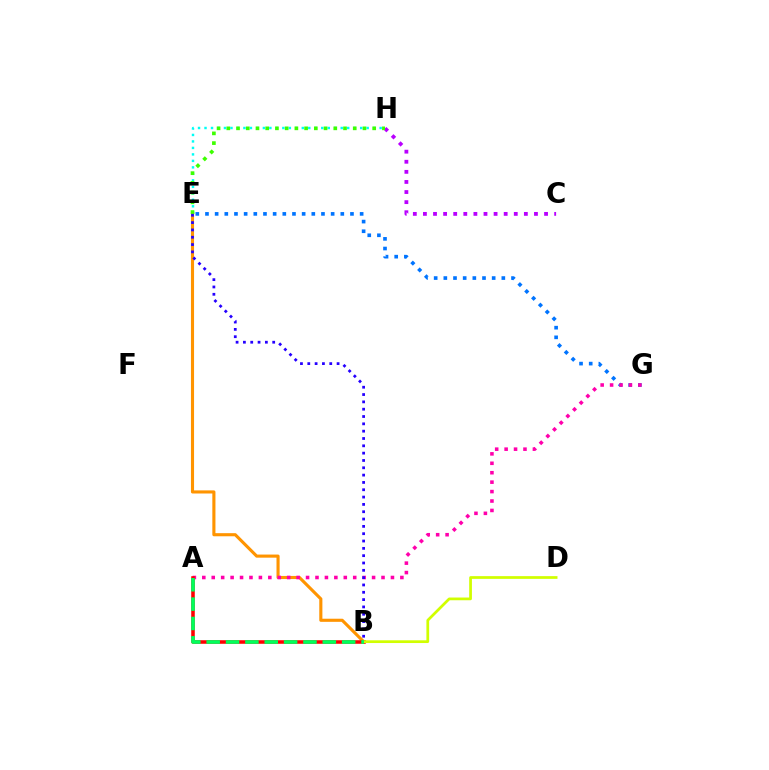{('E', 'H'): [{'color': '#00fff6', 'line_style': 'dotted', 'thickness': 1.76}, {'color': '#3dff00', 'line_style': 'dotted', 'thickness': 2.64}], ('B', 'E'): [{'color': '#ff9400', 'line_style': 'solid', 'thickness': 2.24}, {'color': '#2500ff', 'line_style': 'dotted', 'thickness': 1.99}], ('E', 'G'): [{'color': '#0074ff', 'line_style': 'dotted', 'thickness': 2.63}], ('A', 'G'): [{'color': '#ff00ac', 'line_style': 'dotted', 'thickness': 2.56}], ('C', 'H'): [{'color': '#b900ff', 'line_style': 'dotted', 'thickness': 2.74}], ('A', 'B'): [{'color': '#ff0000', 'line_style': 'solid', 'thickness': 2.56}, {'color': '#00ff5c', 'line_style': 'dashed', 'thickness': 2.63}], ('B', 'D'): [{'color': '#d1ff00', 'line_style': 'solid', 'thickness': 1.97}]}